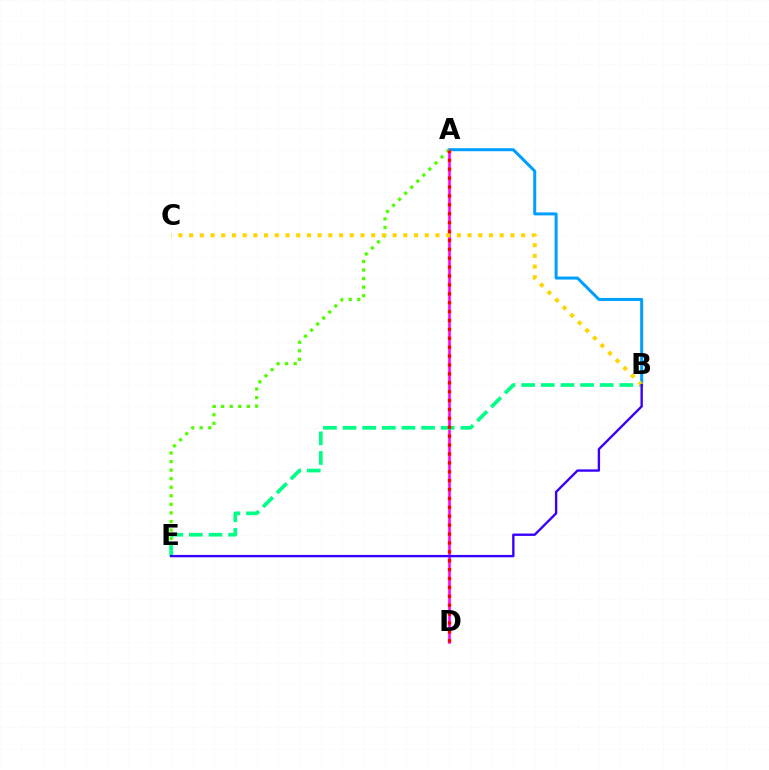{('A', 'B'): [{'color': '#009eff', 'line_style': 'solid', 'thickness': 2.15}], ('A', 'D'): [{'color': '#ff00ed', 'line_style': 'solid', 'thickness': 1.84}, {'color': '#ff0000', 'line_style': 'dotted', 'thickness': 2.42}], ('A', 'E'): [{'color': '#4fff00', 'line_style': 'dotted', 'thickness': 2.33}], ('B', 'E'): [{'color': '#00ff86', 'line_style': 'dashed', 'thickness': 2.67}, {'color': '#3700ff', 'line_style': 'solid', 'thickness': 1.7}], ('B', 'C'): [{'color': '#ffd500', 'line_style': 'dotted', 'thickness': 2.91}]}